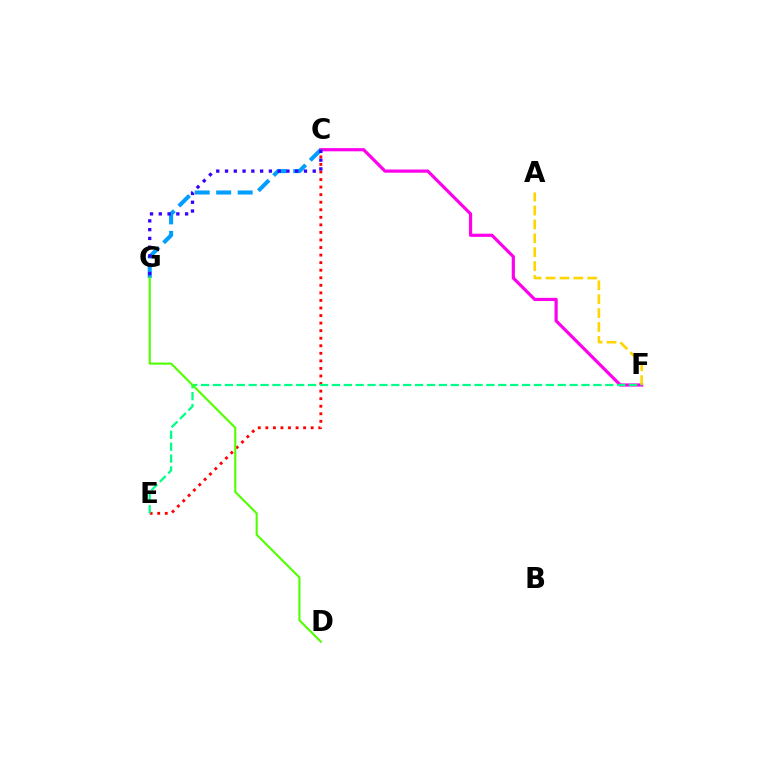{('C', 'F'): [{'color': '#ff00ed', 'line_style': 'solid', 'thickness': 2.3}], ('C', 'E'): [{'color': '#ff0000', 'line_style': 'dotted', 'thickness': 2.05}], ('A', 'F'): [{'color': '#ffd500', 'line_style': 'dashed', 'thickness': 1.89}], ('E', 'F'): [{'color': '#00ff86', 'line_style': 'dashed', 'thickness': 1.61}], ('C', 'G'): [{'color': '#009eff', 'line_style': 'dashed', 'thickness': 2.92}, {'color': '#3700ff', 'line_style': 'dotted', 'thickness': 2.38}], ('D', 'G'): [{'color': '#4fff00', 'line_style': 'solid', 'thickness': 1.51}]}